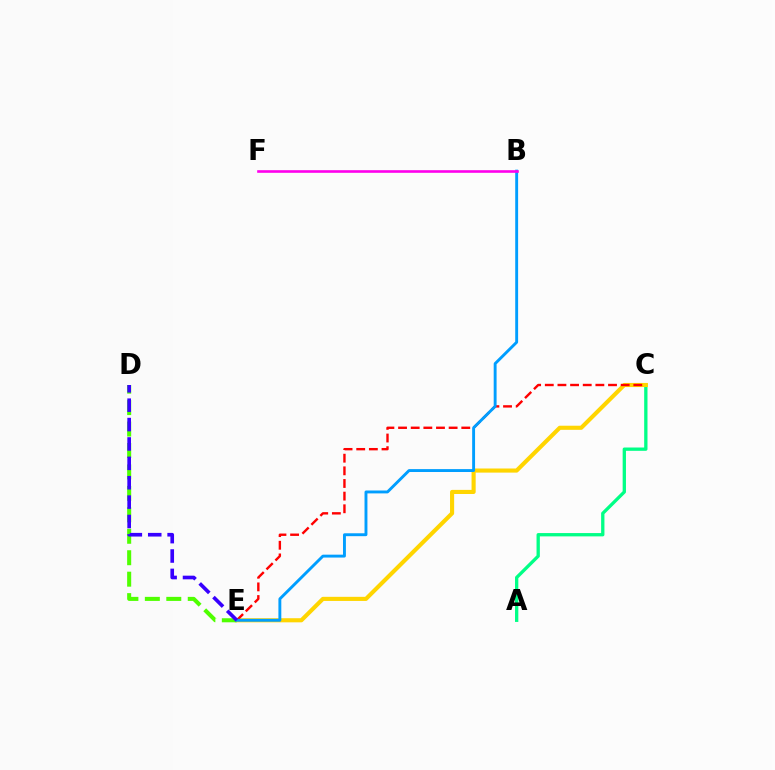{('A', 'C'): [{'color': '#00ff86', 'line_style': 'solid', 'thickness': 2.38}], ('C', 'E'): [{'color': '#ffd500', 'line_style': 'solid', 'thickness': 2.96}, {'color': '#ff0000', 'line_style': 'dashed', 'thickness': 1.72}], ('D', 'E'): [{'color': '#4fff00', 'line_style': 'dashed', 'thickness': 2.91}, {'color': '#3700ff', 'line_style': 'dashed', 'thickness': 2.63}], ('B', 'E'): [{'color': '#009eff', 'line_style': 'solid', 'thickness': 2.09}], ('B', 'F'): [{'color': '#ff00ed', 'line_style': 'solid', 'thickness': 1.89}]}